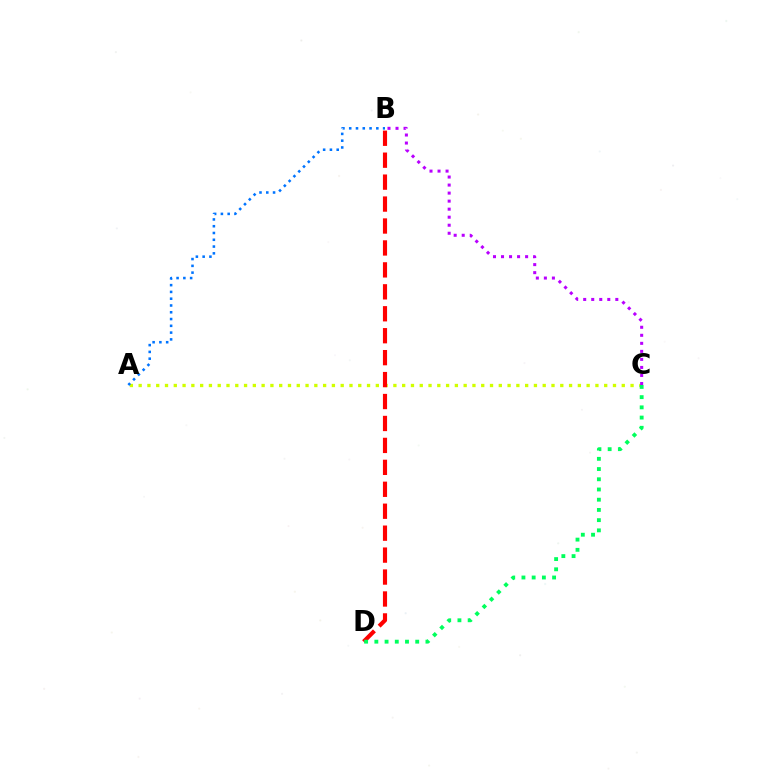{('A', 'C'): [{'color': '#d1ff00', 'line_style': 'dotted', 'thickness': 2.39}], ('A', 'B'): [{'color': '#0074ff', 'line_style': 'dotted', 'thickness': 1.84}], ('B', 'D'): [{'color': '#ff0000', 'line_style': 'dashed', 'thickness': 2.98}], ('C', 'D'): [{'color': '#00ff5c', 'line_style': 'dotted', 'thickness': 2.78}], ('B', 'C'): [{'color': '#b900ff', 'line_style': 'dotted', 'thickness': 2.18}]}